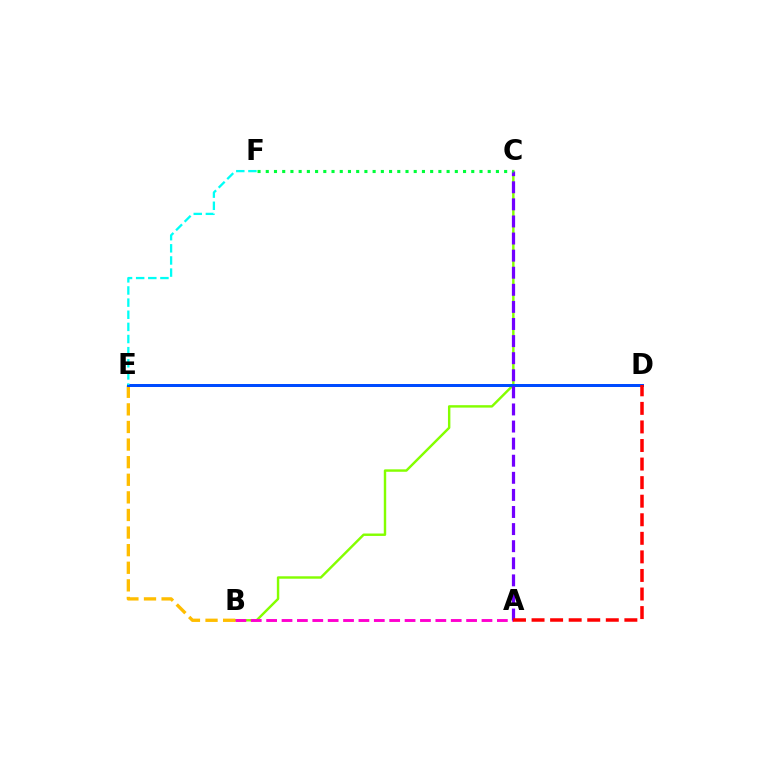{('B', 'C'): [{'color': '#84ff00', 'line_style': 'solid', 'thickness': 1.75}], ('A', 'B'): [{'color': '#ff00cf', 'line_style': 'dashed', 'thickness': 2.09}], ('B', 'E'): [{'color': '#ffbd00', 'line_style': 'dashed', 'thickness': 2.39}], ('D', 'E'): [{'color': '#004bff', 'line_style': 'solid', 'thickness': 2.16}], ('E', 'F'): [{'color': '#00fff6', 'line_style': 'dashed', 'thickness': 1.65}], ('A', 'C'): [{'color': '#7200ff', 'line_style': 'dashed', 'thickness': 2.32}], ('C', 'F'): [{'color': '#00ff39', 'line_style': 'dotted', 'thickness': 2.23}], ('A', 'D'): [{'color': '#ff0000', 'line_style': 'dashed', 'thickness': 2.52}]}